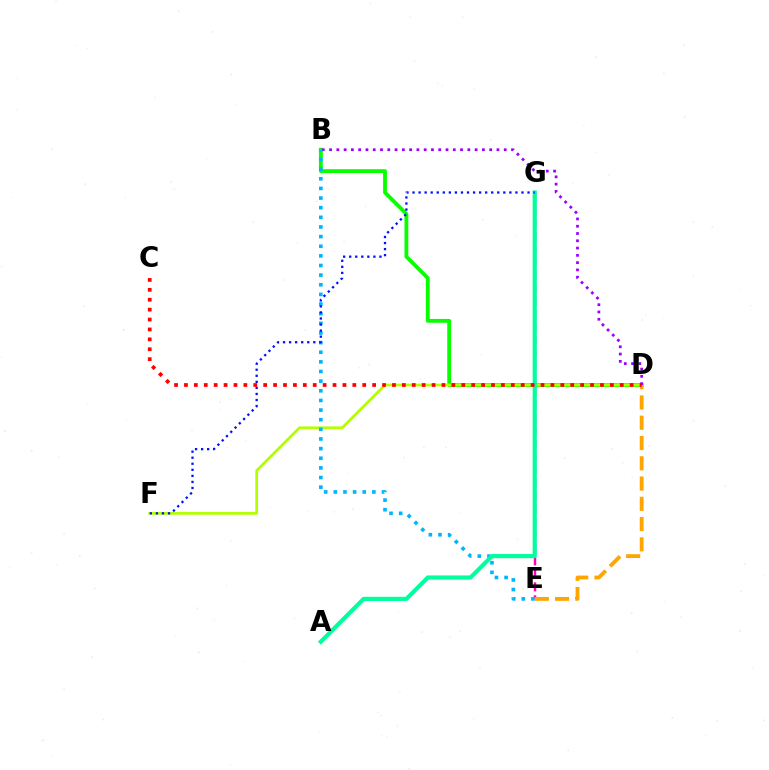{('B', 'D'): [{'color': '#08ff00', 'line_style': 'solid', 'thickness': 2.75}, {'color': '#9b00ff', 'line_style': 'dotted', 'thickness': 1.98}], ('D', 'F'): [{'color': '#b3ff00', 'line_style': 'solid', 'thickness': 1.97}], ('E', 'G'): [{'color': '#ff00bd', 'line_style': 'dashed', 'thickness': 1.76}], ('D', 'E'): [{'color': '#ffa500', 'line_style': 'dashed', 'thickness': 2.75}], ('B', 'E'): [{'color': '#00b5ff', 'line_style': 'dotted', 'thickness': 2.62}], ('A', 'G'): [{'color': '#00ff9d', 'line_style': 'solid', 'thickness': 3.0}], ('F', 'G'): [{'color': '#0010ff', 'line_style': 'dotted', 'thickness': 1.64}], ('C', 'D'): [{'color': '#ff0000', 'line_style': 'dotted', 'thickness': 2.69}]}